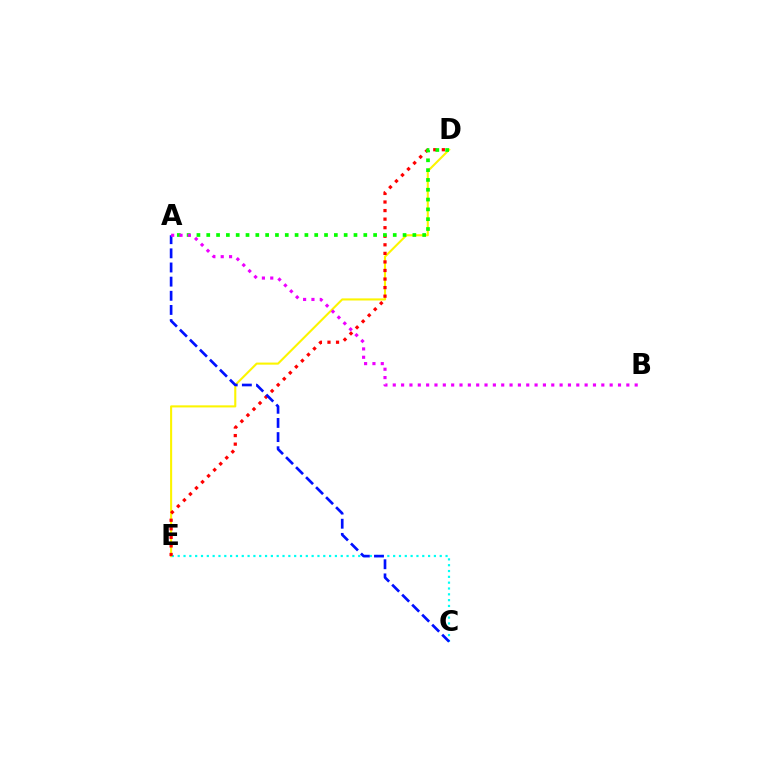{('D', 'E'): [{'color': '#fcf500', 'line_style': 'solid', 'thickness': 1.51}, {'color': '#ff0000', 'line_style': 'dotted', 'thickness': 2.33}], ('C', 'E'): [{'color': '#00fff6', 'line_style': 'dotted', 'thickness': 1.58}], ('A', 'C'): [{'color': '#0010ff', 'line_style': 'dashed', 'thickness': 1.92}], ('A', 'D'): [{'color': '#08ff00', 'line_style': 'dotted', 'thickness': 2.67}], ('A', 'B'): [{'color': '#ee00ff', 'line_style': 'dotted', 'thickness': 2.27}]}